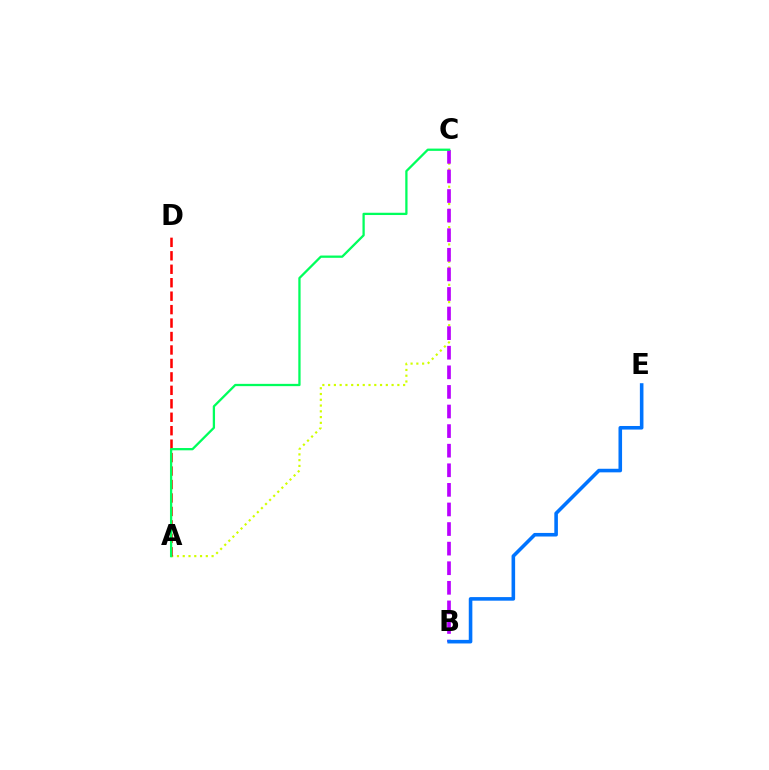{('A', 'C'): [{'color': '#d1ff00', 'line_style': 'dotted', 'thickness': 1.57}, {'color': '#00ff5c', 'line_style': 'solid', 'thickness': 1.64}], ('B', 'C'): [{'color': '#b900ff', 'line_style': 'dashed', 'thickness': 2.66}], ('A', 'D'): [{'color': '#ff0000', 'line_style': 'dashed', 'thickness': 1.83}], ('B', 'E'): [{'color': '#0074ff', 'line_style': 'solid', 'thickness': 2.58}]}